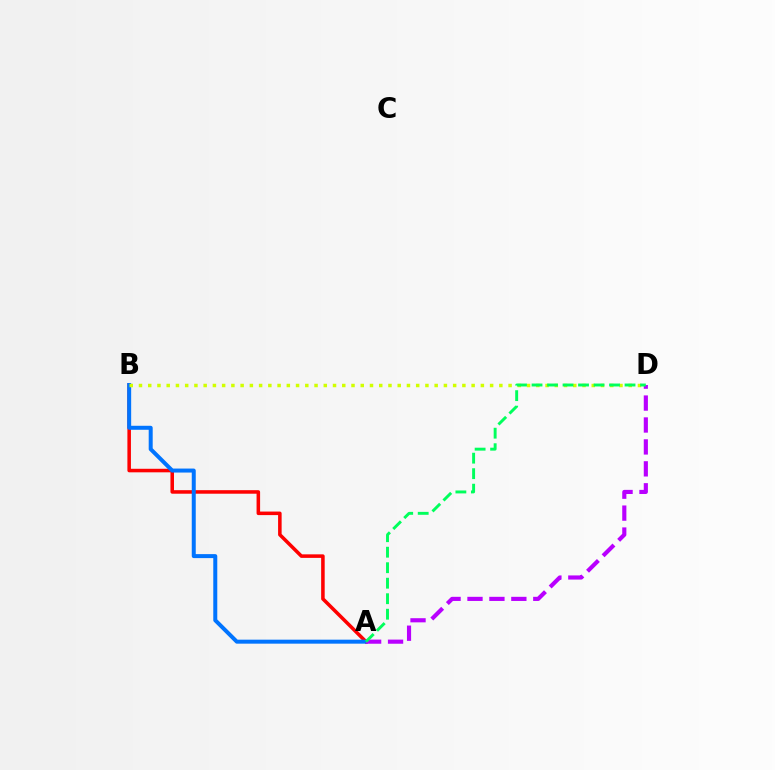{('A', 'B'): [{'color': '#ff0000', 'line_style': 'solid', 'thickness': 2.55}, {'color': '#0074ff', 'line_style': 'solid', 'thickness': 2.87}], ('B', 'D'): [{'color': '#d1ff00', 'line_style': 'dotted', 'thickness': 2.51}], ('A', 'D'): [{'color': '#b900ff', 'line_style': 'dashed', 'thickness': 2.98}, {'color': '#00ff5c', 'line_style': 'dashed', 'thickness': 2.11}]}